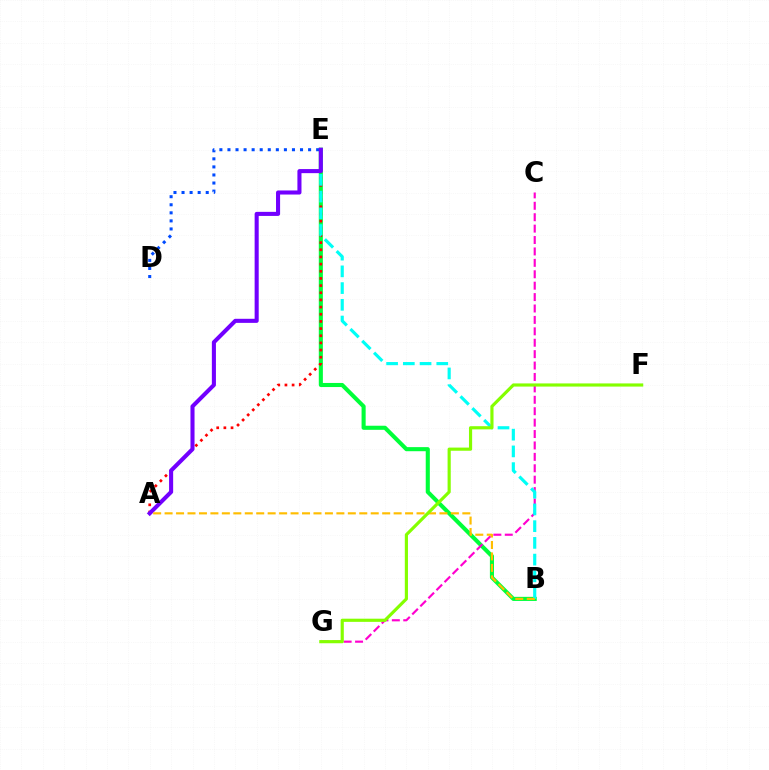{('B', 'E'): [{'color': '#00ff39', 'line_style': 'solid', 'thickness': 2.94}, {'color': '#00fff6', 'line_style': 'dashed', 'thickness': 2.27}], ('A', 'E'): [{'color': '#ff0000', 'line_style': 'dotted', 'thickness': 1.95}, {'color': '#7200ff', 'line_style': 'solid', 'thickness': 2.93}], ('C', 'G'): [{'color': '#ff00cf', 'line_style': 'dashed', 'thickness': 1.55}], ('D', 'E'): [{'color': '#004bff', 'line_style': 'dotted', 'thickness': 2.19}], ('A', 'B'): [{'color': '#ffbd00', 'line_style': 'dashed', 'thickness': 1.56}], ('F', 'G'): [{'color': '#84ff00', 'line_style': 'solid', 'thickness': 2.28}]}